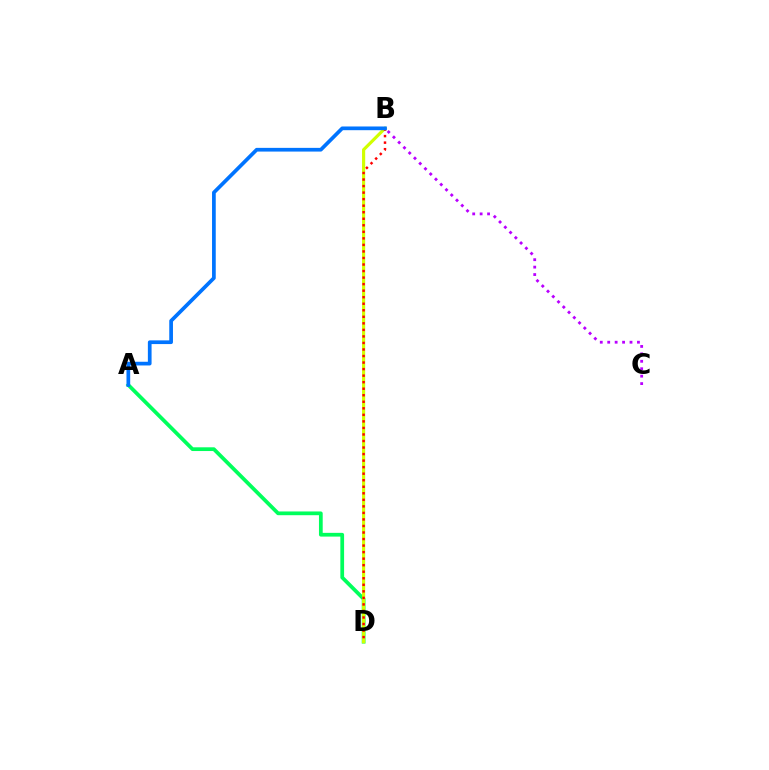{('A', 'D'): [{'color': '#00ff5c', 'line_style': 'solid', 'thickness': 2.69}], ('B', 'D'): [{'color': '#d1ff00', 'line_style': 'solid', 'thickness': 2.28}, {'color': '#ff0000', 'line_style': 'dotted', 'thickness': 1.78}], ('B', 'C'): [{'color': '#b900ff', 'line_style': 'dotted', 'thickness': 2.02}], ('A', 'B'): [{'color': '#0074ff', 'line_style': 'solid', 'thickness': 2.67}]}